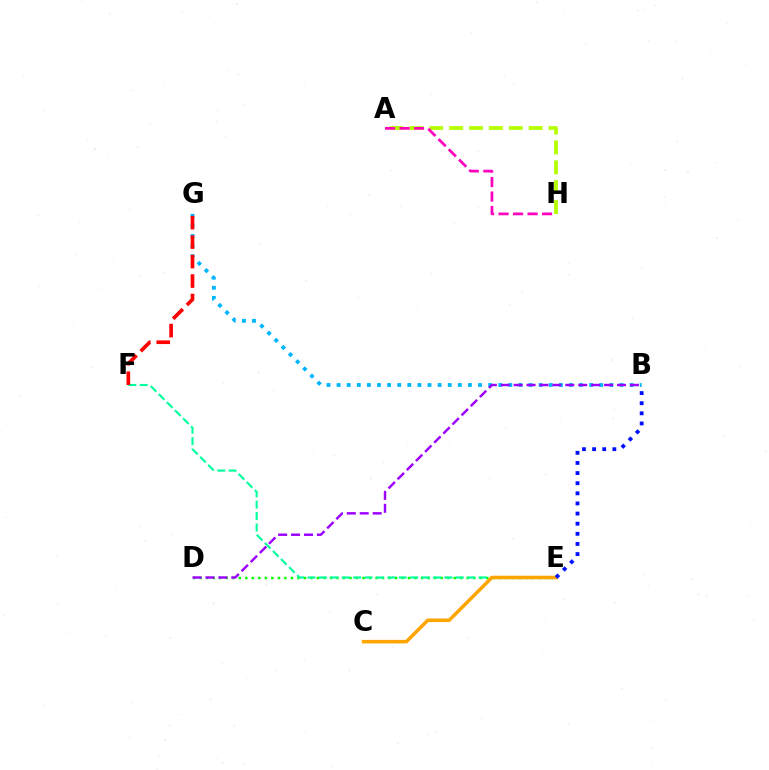{('D', 'E'): [{'color': '#08ff00', 'line_style': 'dotted', 'thickness': 1.77}], ('B', 'G'): [{'color': '#00b5ff', 'line_style': 'dotted', 'thickness': 2.75}], ('E', 'F'): [{'color': '#00ff9d', 'line_style': 'dashed', 'thickness': 1.55}], ('F', 'G'): [{'color': '#ff0000', 'line_style': 'dashed', 'thickness': 2.64}], ('A', 'H'): [{'color': '#b3ff00', 'line_style': 'dashed', 'thickness': 2.7}, {'color': '#ff00bd', 'line_style': 'dashed', 'thickness': 1.97}], ('B', 'D'): [{'color': '#9b00ff', 'line_style': 'dashed', 'thickness': 1.76}], ('C', 'E'): [{'color': '#ffa500', 'line_style': 'solid', 'thickness': 2.55}], ('B', 'E'): [{'color': '#0010ff', 'line_style': 'dotted', 'thickness': 2.75}]}